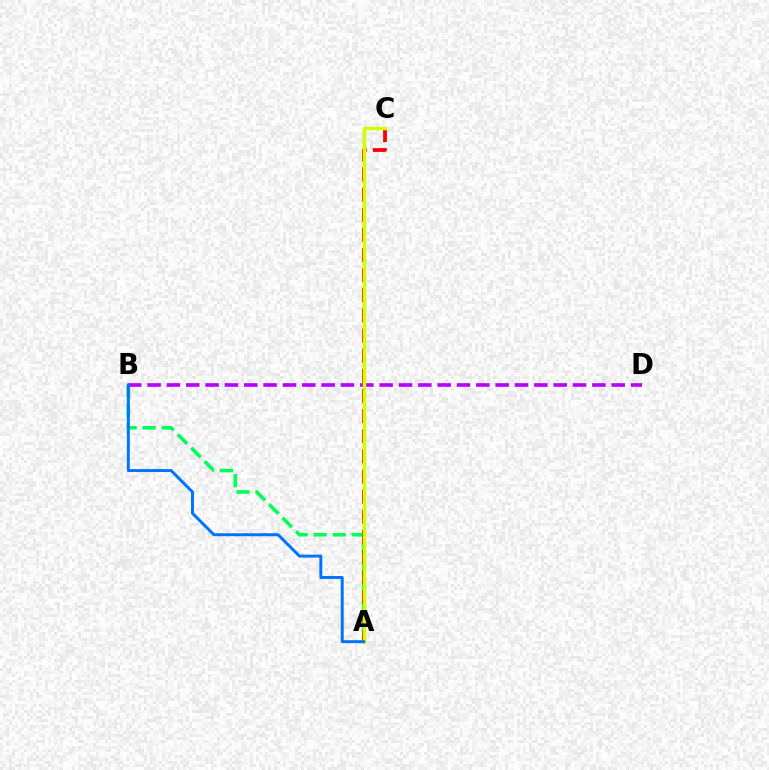{('A', 'B'): [{'color': '#00ff5c', 'line_style': 'dashed', 'thickness': 2.58}, {'color': '#0074ff', 'line_style': 'solid', 'thickness': 2.13}], ('B', 'D'): [{'color': '#b900ff', 'line_style': 'dashed', 'thickness': 2.63}], ('A', 'C'): [{'color': '#ff0000', 'line_style': 'dashed', 'thickness': 2.74}, {'color': '#d1ff00', 'line_style': 'solid', 'thickness': 2.48}]}